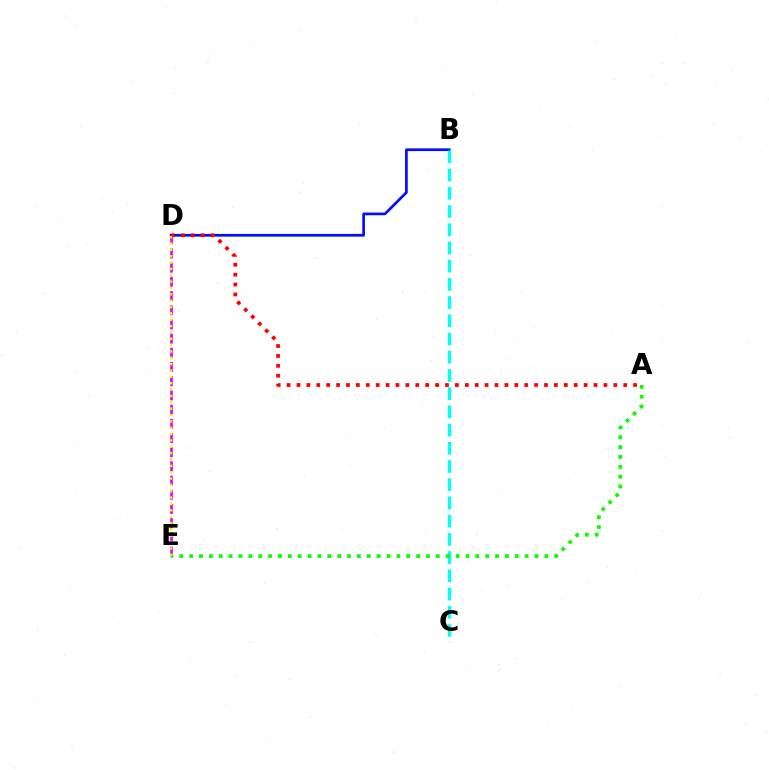{('B', 'D'): [{'color': '#0010ff', 'line_style': 'solid', 'thickness': 1.96}], ('D', 'E'): [{'color': '#ee00ff', 'line_style': 'dashed', 'thickness': 1.93}, {'color': '#fcf500', 'line_style': 'dotted', 'thickness': 1.73}], ('A', 'D'): [{'color': '#ff0000', 'line_style': 'dotted', 'thickness': 2.69}], ('B', 'C'): [{'color': '#00fff6', 'line_style': 'dashed', 'thickness': 2.47}], ('A', 'E'): [{'color': '#08ff00', 'line_style': 'dotted', 'thickness': 2.68}]}